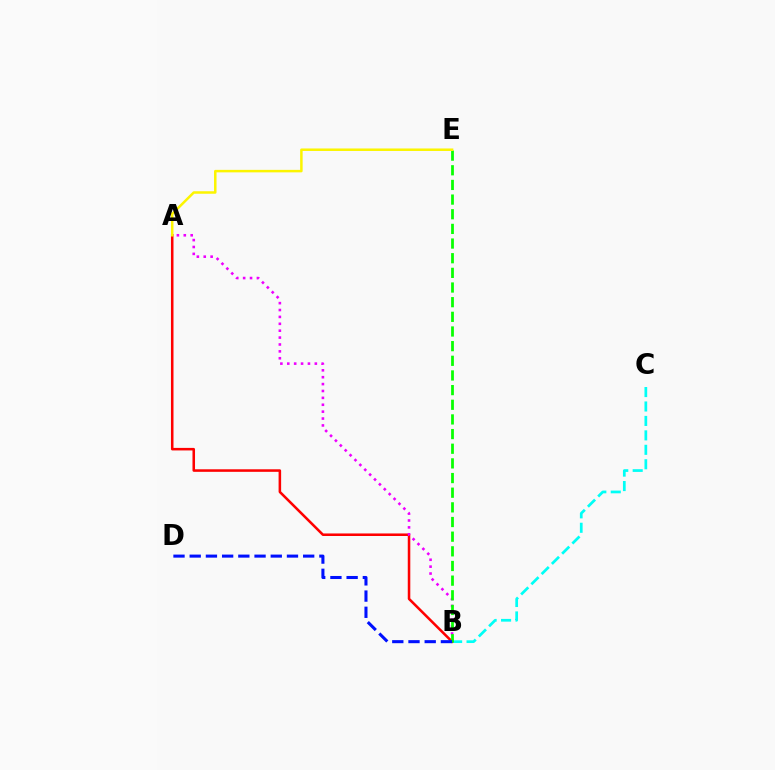{('B', 'C'): [{'color': '#00fff6', 'line_style': 'dashed', 'thickness': 1.96}], ('A', 'B'): [{'color': '#ff0000', 'line_style': 'solid', 'thickness': 1.83}, {'color': '#ee00ff', 'line_style': 'dotted', 'thickness': 1.87}], ('B', 'E'): [{'color': '#08ff00', 'line_style': 'dashed', 'thickness': 1.99}], ('A', 'E'): [{'color': '#fcf500', 'line_style': 'solid', 'thickness': 1.8}], ('B', 'D'): [{'color': '#0010ff', 'line_style': 'dashed', 'thickness': 2.2}]}